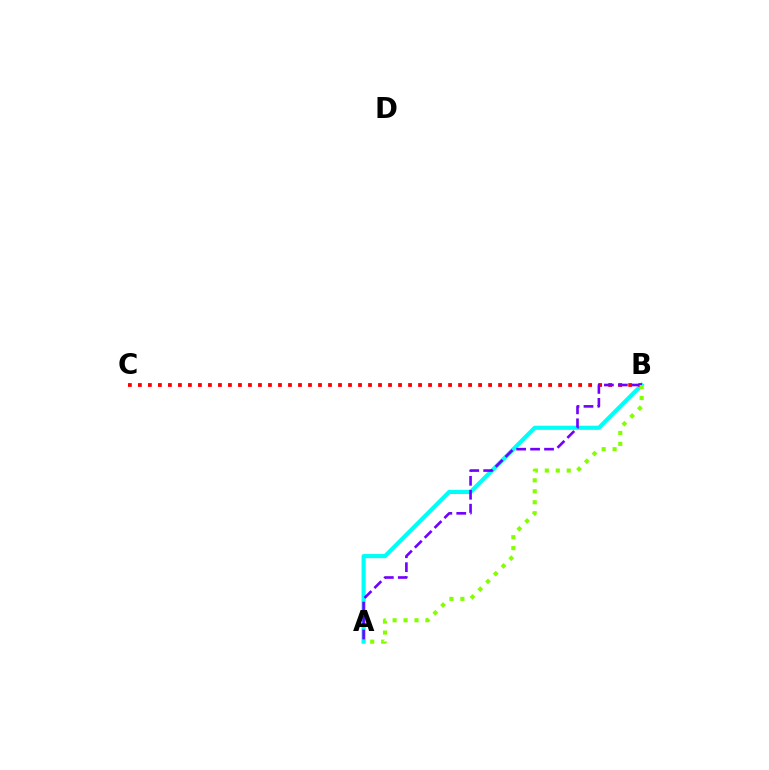{('A', 'B'): [{'color': '#00fff6', 'line_style': 'solid', 'thickness': 2.98}, {'color': '#7200ff', 'line_style': 'dashed', 'thickness': 1.89}, {'color': '#84ff00', 'line_style': 'dotted', 'thickness': 2.97}], ('B', 'C'): [{'color': '#ff0000', 'line_style': 'dotted', 'thickness': 2.72}]}